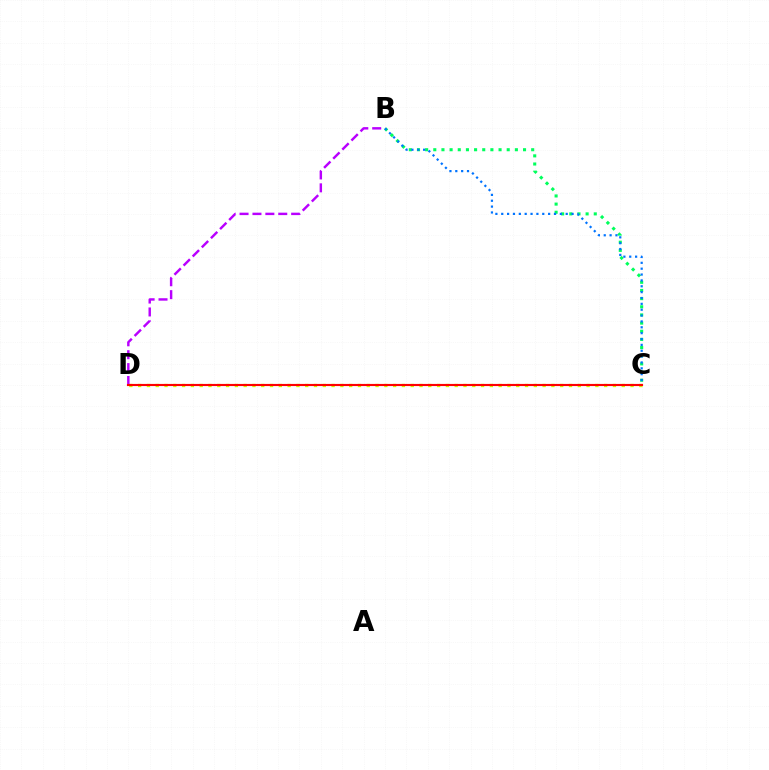{('C', 'D'): [{'color': '#d1ff00', 'line_style': 'dotted', 'thickness': 2.39}, {'color': '#ff0000', 'line_style': 'solid', 'thickness': 1.54}], ('B', 'C'): [{'color': '#00ff5c', 'line_style': 'dotted', 'thickness': 2.22}, {'color': '#0074ff', 'line_style': 'dotted', 'thickness': 1.59}], ('B', 'D'): [{'color': '#b900ff', 'line_style': 'dashed', 'thickness': 1.75}]}